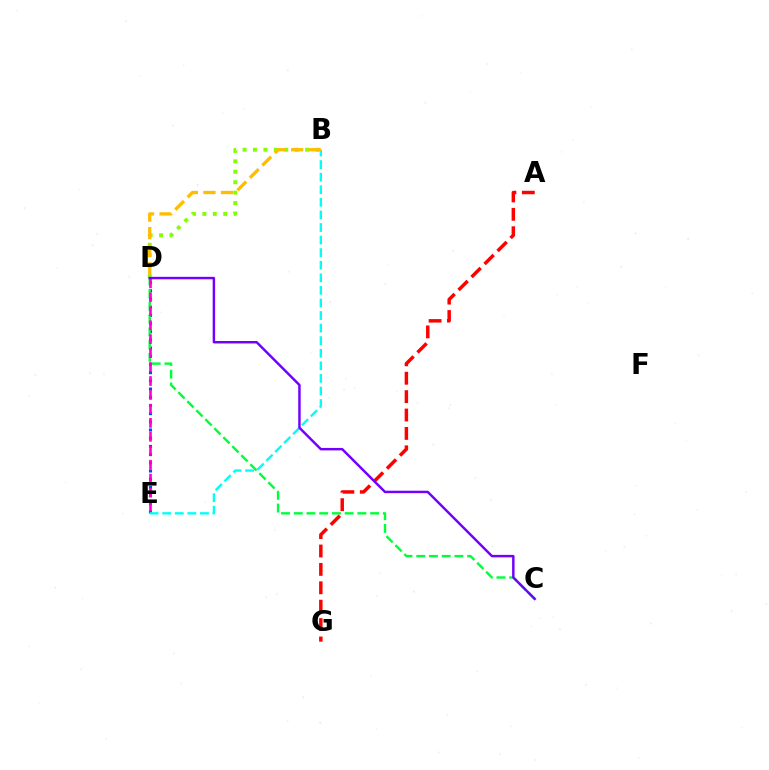{('D', 'E'): [{'color': '#004bff', 'line_style': 'dotted', 'thickness': 2.23}, {'color': '#ff00cf', 'line_style': 'dashed', 'thickness': 1.9}], ('C', 'D'): [{'color': '#00ff39', 'line_style': 'dashed', 'thickness': 1.73}, {'color': '#7200ff', 'line_style': 'solid', 'thickness': 1.77}], ('B', 'D'): [{'color': '#84ff00', 'line_style': 'dotted', 'thickness': 2.83}, {'color': '#ffbd00', 'line_style': 'dashed', 'thickness': 2.39}], ('B', 'E'): [{'color': '#00fff6', 'line_style': 'dashed', 'thickness': 1.71}], ('A', 'G'): [{'color': '#ff0000', 'line_style': 'dashed', 'thickness': 2.5}]}